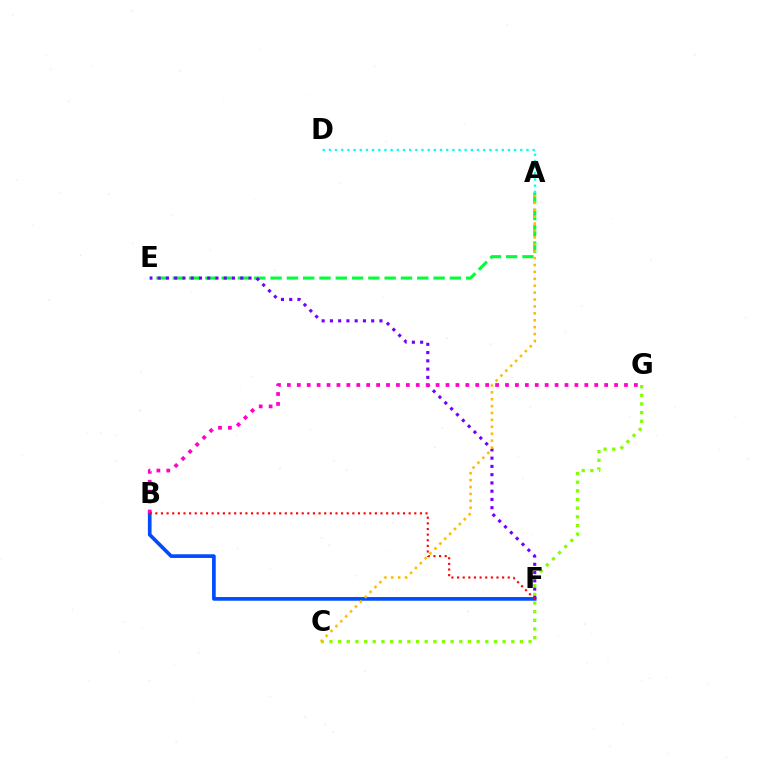{('B', 'F'): [{'color': '#004bff', 'line_style': 'solid', 'thickness': 2.64}, {'color': '#ff0000', 'line_style': 'dotted', 'thickness': 1.53}], ('C', 'G'): [{'color': '#84ff00', 'line_style': 'dotted', 'thickness': 2.35}], ('A', 'E'): [{'color': '#00ff39', 'line_style': 'dashed', 'thickness': 2.21}], ('E', 'F'): [{'color': '#7200ff', 'line_style': 'dotted', 'thickness': 2.24}], ('B', 'G'): [{'color': '#ff00cf', 'line_style': 'dotted', 'thickness': 2.69}], ('A', 'C'): [{'color': '#ffbd00', 'line_style': 'dotted', 'thickness': 1.88}], ('A', 'D'): [{'color': '#00fff6', 'line_style': 'dotted', 'thickness': 1.68}]}